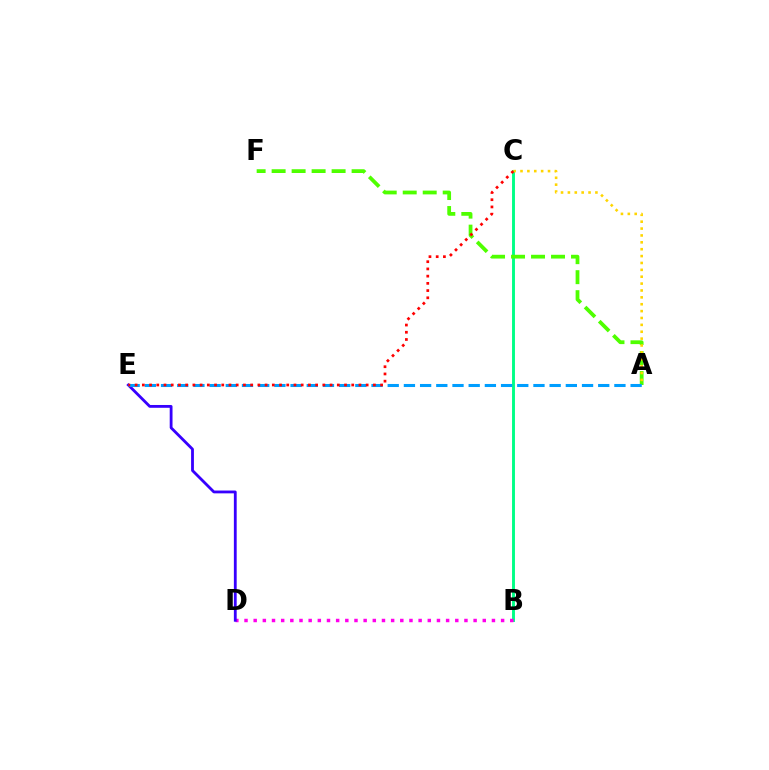{('B', 'C'): [{'color': '#00ff86', 'line_style': 'solid', 'thickness': 2.09}], ('B', 'D'): [{'color': '#ff00ed', 'line_style': 'dotted', 'thickness': 2.49}], ('D', 'E'): [{'color': '#3700ff', 'line_style': 'solid', 'thickness': 2.02}], ('A', 'F'): [{'color': '#4fff00', 'line_style': 'dashed', 'thickness': 2.72}], ('A', 'C'): [{'color': '#ffd500', 'line_style': 'dotted', 'thickness': 1.87}], ('A', 'E'): [{'color': '#009eff', 'line_style': 'dashed', 'thickness': 2.2}], ('C', 'E'): [{'color': '#ff0000', 'line_style': 'dotted', 'thickness': 1.96}]}